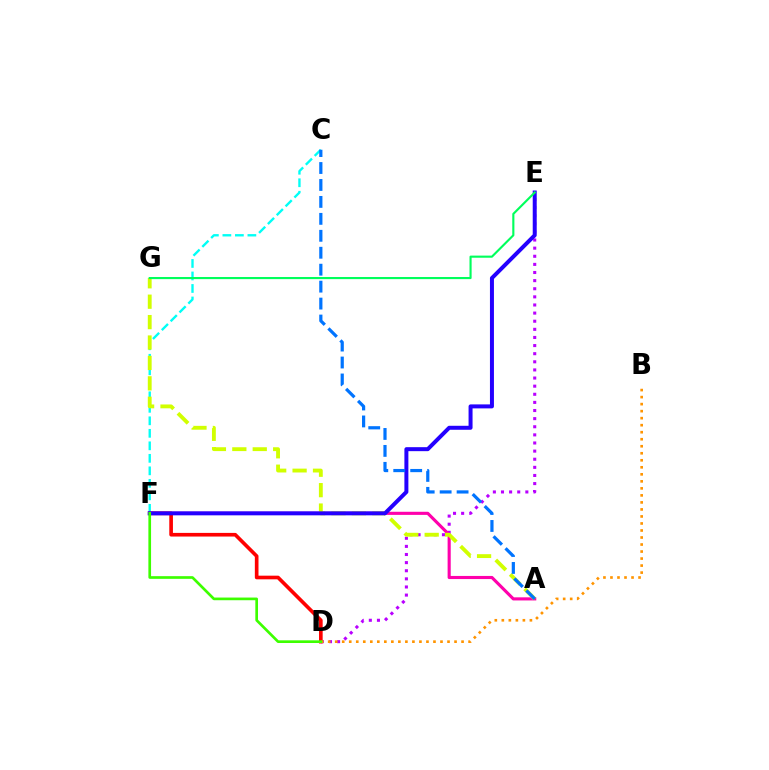{('C', 'F'): [{'color': '#00fff6', 'line_style': 'dashed', 'thickness': 1.7}], ('D', 'E'): [{'color': '#b900ff', 'line_style': 'dotted', 'thickness': 2.21}], ('A', 'F'): [{'color': '#ff00ac', 'line_style': 'solid', 'thickness': 2.24}], ('D', 'F'): [{'color': '#ff0000', 'line_style': 'solid', 'thickness': 2.63}, {'color': '#3dff00', 'line_style': 'solid', 'thickness': 1.93}], ('A', 'G'): [{'color': '#d1ff00', 'line_style': 'dashed', 'thickness': 2.77}], ('B', 'D'): [{'color': '#ff9400', 'line_style': 'dotted', 'thickness': 1.91}], ('E', 'F'): [{'color': '#2500ff', 'line_style': 'solid', 'thickness': 2.87}], ('A', 'C'): [{'color': '#0074ff', 'line_style': 'dashed', 'thickness': 2.3}], ('E', 'G'): [{'color': '#00ff5c', 'line_style': 'solid', 'thickness': 1.53}]}